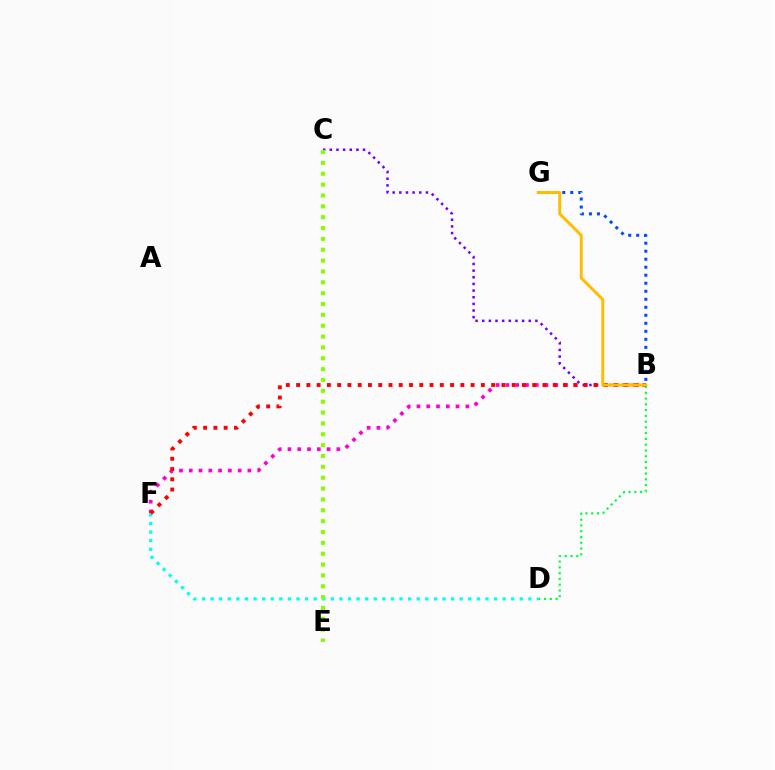{('B', 'F'): [{'color': '#ff00cf', 'line_style': 'dotted', 'thickness': 2.66}, {'color': '#ff0000', 'line_style': 'dotted', 'thickness': 2.79}], ('B', 'D'): [{'color': '#00ff39', 'line_style': 'dotted', 'thickness': 1.57}], ('D', 'F'): [{'color': '#00fff6', 'line_style': 'dotted', 'thickness': 2.33}], ('B', 'C'): [{'color': '#7200ff', 'line_style': 'dotted', 'thickness': 1.81}], ('B', 'G'): [{'color': '#004bff', 'line_style': 'dotted', 'thickness': 2.18}, {'color': '#ffbd00', 'line_style': 'solid', 'thickness': 2.12}], ('C', 'E'): [{'color': '#84ff00', 'line_style': 'dotted', 'thickness': 2.95}]}